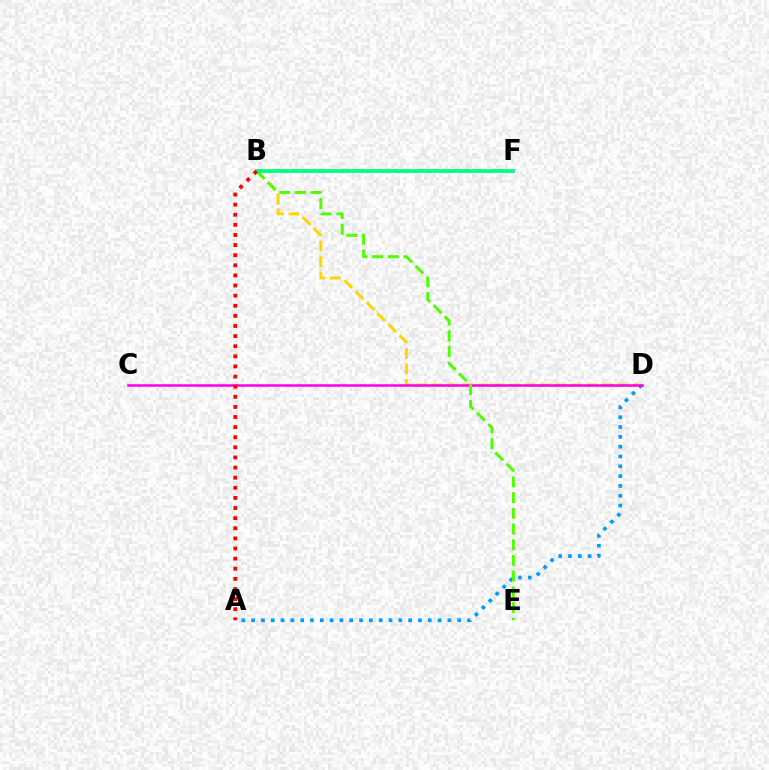{('B', 'D'): [{'color': '#ffd500', 'line_style': 'dashed', 'thickness': 2.11}], ('A', 'D'): [{'color': '#009eff', 'line_style': 'dotted', 'thickness': 2.67}], ('C', 'D'): [{'color': '#ff00ed', 'line_style': 'solid', 'thickness': 1.83}], ('B', 'F'): [{'color': '#3700ff', 'line_style': 'dashed', 'thickness': 1.64}, {'color': '#00ff86', 'line_style': 'solid', 'thickness': 2.72}], ('B', 'E'): [{'color': '#4fff00', 'line_style': 'dashed', 'thickness': 2.13}], ('A', 'B'): [{'color': '#ff0000', 'line_style': 'dotted', 'thickness': 2.75}]}